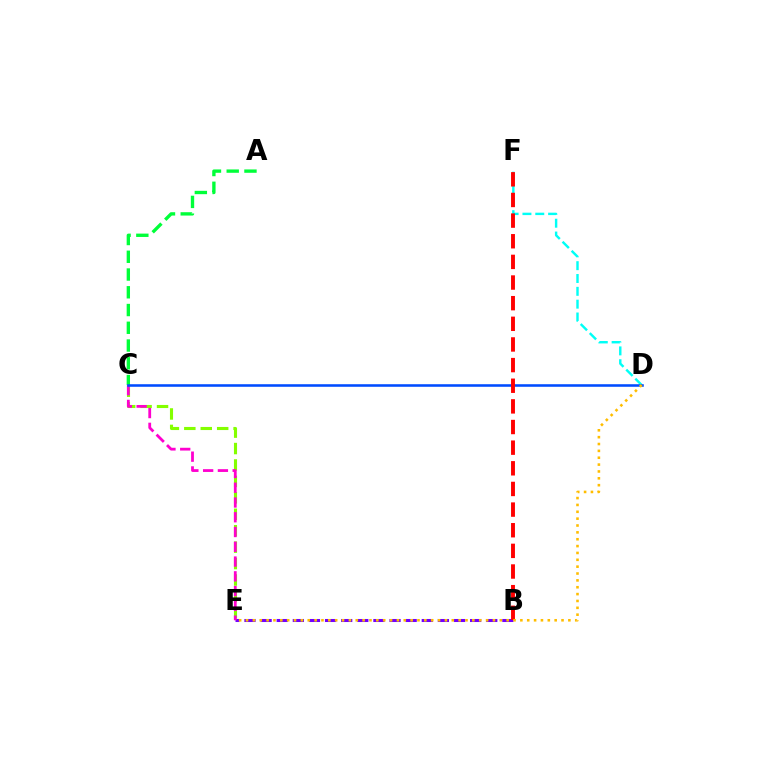{('B', 'E'): [{'color': '#7200ff', 'line_style': 'dashed', 'thickness': 2.19}], ('A', 'C'): [{'color': '#00ff39', 'line_style': 'dashed', 'thickness': 2.41}], ('C', 'E'): [{'color': '#84ff00', 'line_style': 'dashed', 'thickness': 2.23}, {'color': '#ff00cf', 'line_style': 'dashed', 'thickness': 2.01}], ('D', 'F'): [{'color': '#00fff6', 'line_style': 'dashed', 'thickness': 1.74}], ('C', 'D'): [{'color': '#004bff', 'line_style': 'solid', 'thickness': 1.85}], ('B', 'F'): [{'color': '#ff0000', 'line_style': 'dashed', 'thickness': 2.8}], ('D', 'E'): [{'color': '#ffbd00', 'line_style': 'dotted', 'thickness': 1.86}]}